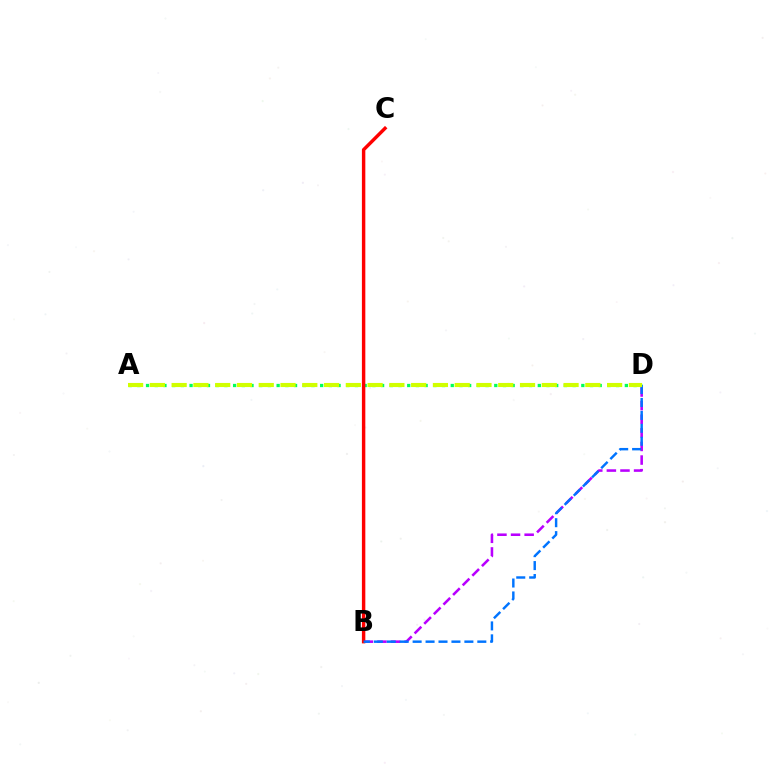{('B', 'D'): [{'color': '#b900ff', 'line_style': 'dashed', 'thickness': 1.85}, {'color': '#0074ff', 'line_style': 'dashed', 'thickness': 1.76}], ('A', 'D'): [{'color': '#00ff5c', 'line_style': 'dotted', 'thickness': 2.37}, {'color': '#d1ff00', 'line_style': 'dashed', 'thickness': 2.96}], ('B', 'C'): [{'color': '#ff0000', 'line_style': 'solid', 'thickness': 2.47}]}